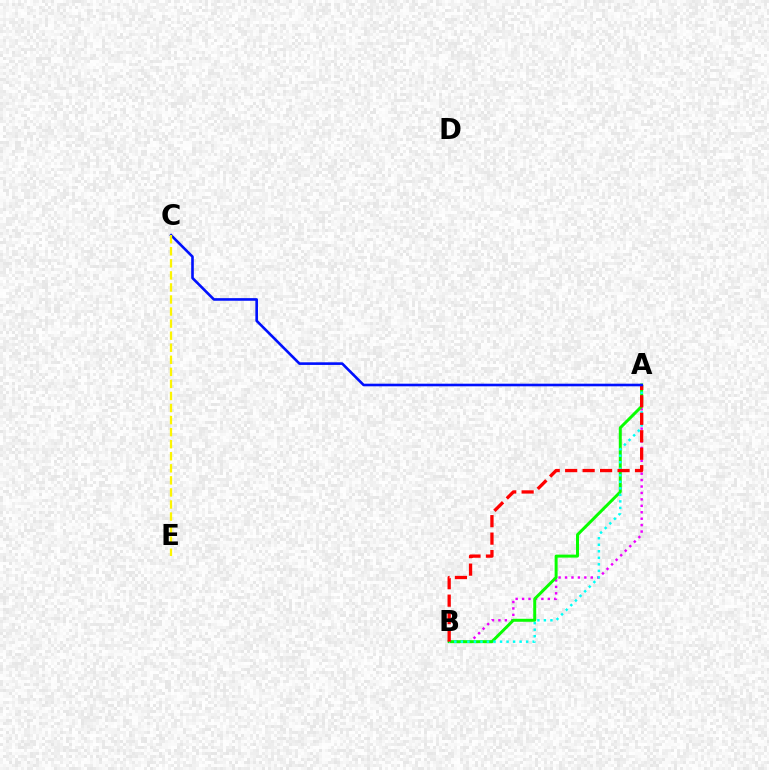{('A', 'B'): [{'color': '#ee00ff', 'line_style': 'dotted', 'thickness': 1.75}, {'color': '#08ff00', 'line_style': 'solid', 'thickness': 2.14}, {'color': '#00fff6', 'line_style': 'dotted', 'thickness': 1.77}, {'color': '#ff0000', 'line_style': 'dashed', 'thickness': 2.37}], ('A', 'C'): [{'color': '#0010ff', 'line_style': 'solid', 'thickness': 1.89}], ('C', 'E'): [{'color': '#fcf500', 'line_style': 'dashed', 'thickness': 1.64}]}